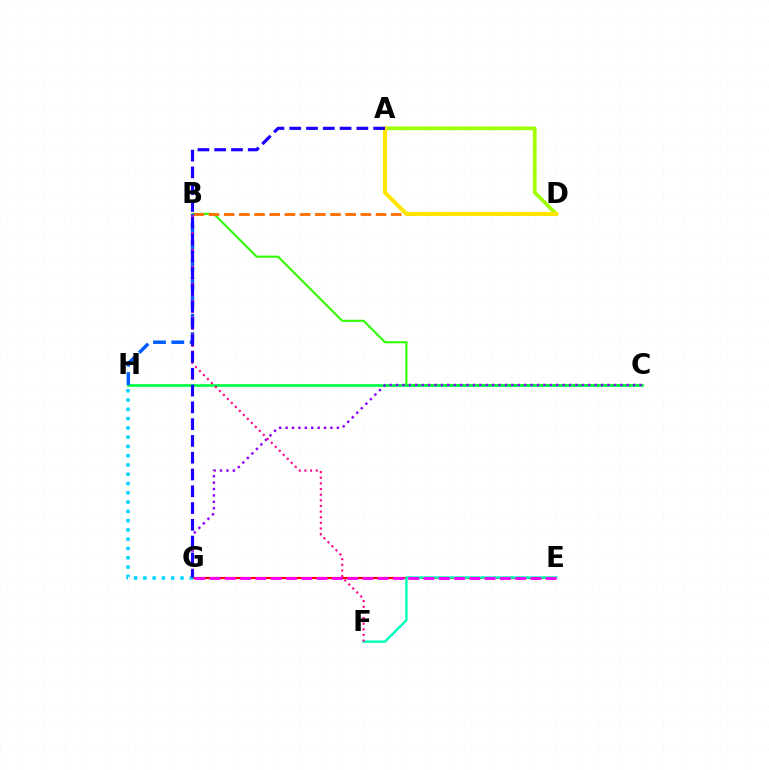{('E', 'G'): [{'color': '#ff0000', 'line_style': 'solid', 'thickness': 1.57}, {'color': '#fa00f9', 'line_style': 'dashed', 'thickness': 2.08}], ('B', 'C'): [{'color': '#31ff00', 'line_style': 'solid', 'thickness': 1.53}], ('C', 'H'): [{'color': '#00ff45', 'line_style': 'solid', 'thickness': 1.94}], ('C', 'G'): [{'color': '#8a00ff', 'line_style': 'dotted', 'thickness': 1.74}], ('B', 'D'): [{'color': '#ff7000', 'line_style': 'dashed', 'thickness': 2.06}], ('E', 'F'): [{'color': '#00ffbb', 'line_style': 'solid', 'thickness': 1.74}], ('B', 'H'): [{'color': '#005dff', 'line_style': 'dashed', 'thickness': 2.49}], ('G', 'H'): [{'color': '#00d3ff', 'line_style': 'dotted', 'thickness': 2.52}], ('A', 'D'): [{'color': '#a2ff00', 'line_style': 'solid', 'thickness': 2.69}, {'color': '#ffe600', 'line_style': 'solid', 'thickness': 2.98}], ('B', 'F'): [{'color': '#ff0088', 'line_style': 'dotted', 'thickness': 1.53}], ('A', 'G'): [{'color': '#1900ff', 'line_style': 'dashed', 'thickness': 2.28}]}